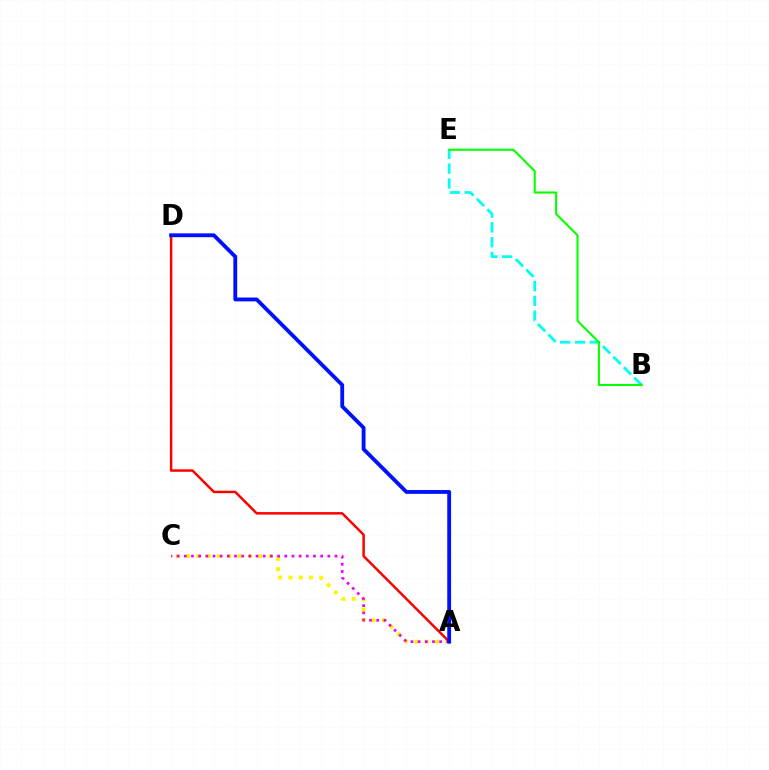{('A', 'C'): [{'color': '#fcf500', 'line_style': 'dotted', 'thickness': 2.8}, {'color': '#ee00ff', 'line_style': 'dotted', 'thickness': 1.95}], ('B', 'E'): [{'color': '#00fff6', 'line_style': 'dashed', 'thickness': 2.01}, {'color': '#08ff00', 'line_style': 'solid', 'thickness': 1.5}], ('A', 'D'): [{'color': '#ff0000', 'line_style': 'solid', 'thickness': 1.78}, {'color': '#0010ff', 'line_style': 'solid', 'thickness': 2.76}]}